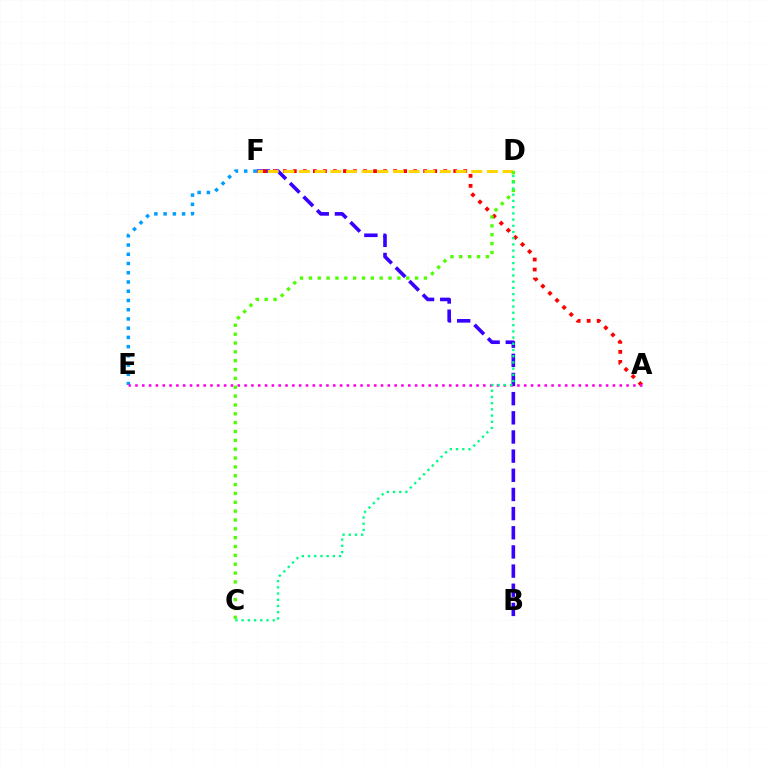{('E', 'F'): [{'color': '#009eff', 'line_style': 'dotted', 'thickness': 2.51}], ('B', 'F'): [{'color': '#3700ff', 'line_style': 'dashed', 'thickness': 2.6}], ('A', 'F'): [{'color': '#ff0000', 'line_style': 'dotted', 'thickness': 2.72}], ('D', 'F'): [{'color': '#ffd500', 'line_style': 'dashed', 'thickness': 2.13}], ('A', 'E'): [{'color': '#ff00ed', 'line_style': 'dotted', 'thickness': 1.85}], ('C', 'D'): [{'color': '#4fff00', 'line_style': 'dotted', 'thickness': 2.4}, {'color': '#00ff86', 'line_style': 'dotted', 'thickness': 1.69}]}